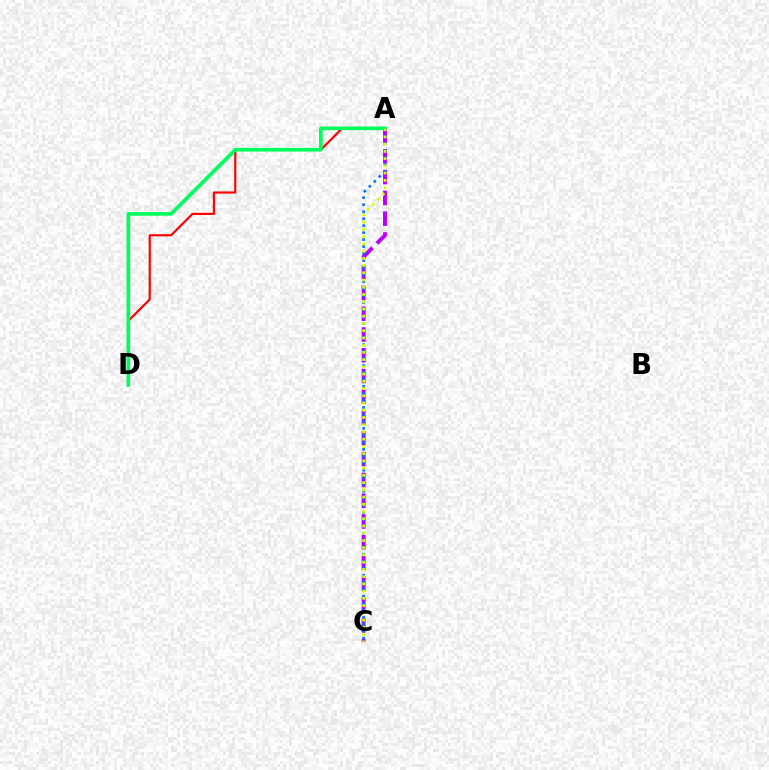{('A', 'D'): [{'color': '#ff0000', 'line_style': 'solid', 'thickness': 1.56}, {'color': '#00ff5c', 'line_style': 'solid', 'thickness': 2.64}], ('A', 'C'): [{'color': '#b900ff', 'line_style': 'dashed', 'thickness': 2.82}, {'color': '#0074ff', 'line_style': 'dotted', 'thickness': 1.9}, {'color': '#d1ff00', 'line_style': 'dotted', 'thickness': 1.97}]}